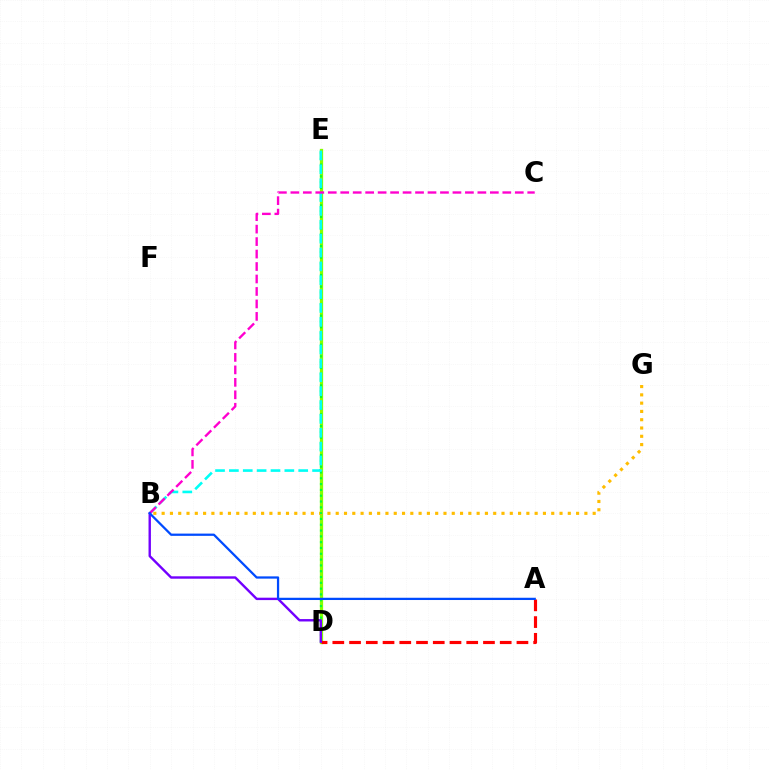{('D', 'E'): [{'color': '#84ff00', 'line_style': 'solid', 'thickness': 2.36}, {'color': '#00ff39', 'line_style': 'dotted', 'thickness': 1.58}], ('B', 'G'): [{'color': '#ffbd00', 'line_style': 'dotted', 'thickness': 2.25}], ('B', 'E'): [{'color': '#00fff6', 'line_style': 'dashed', 'thickness': 1.88}], ('A', 'D'): [{'color': '#ff0000', 'line_style': 'dashed', 'thickness': 2.27}], ('B', 'C'): [{'color': '#ff00cf', 'line_style': 'dashed', 'thickness': 1.69}], ('B', 'D'): [{'color': '#7200ff', 'line_style': 'solid', 'thickness': 1.73}], ('A', 'B'): [{'color': '#004bff', 'line_style': 'solid', 'thickness': 1.63}]}